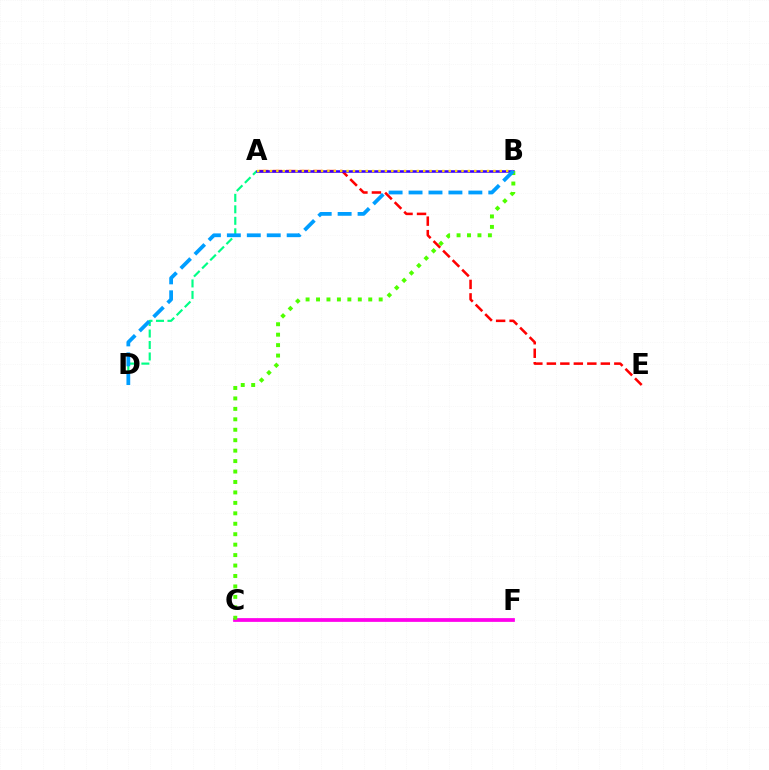{('A', 'E'): [{'color': '#ff0000', 'line_style': 'dashed', 'thickness': 1.83}], ('C', 'F'): [{'color': '#ff00ed', 'line_style': 'solid', 'thickness': 2.7}], ('A', 'D'): [{'color': '#00ff86', 'line_style': 'dashed', 'thickness': 1.56}], ('A', 'B'): [{'color': '#3700ff', 'line_style': 'solid', 'thickness': 1.84}, {'color': '#ffd500', 'line_style': 'dotted', 'thickness': 1.73}], ('B', 'C'): [{'color': '#4fff00', 'line_style': 'dotted', 'thickness': 2.84}], ('B', 'D'): [{'color': '#009eff', 'line_style': 'dashed', 'thickness': 2.71}]}